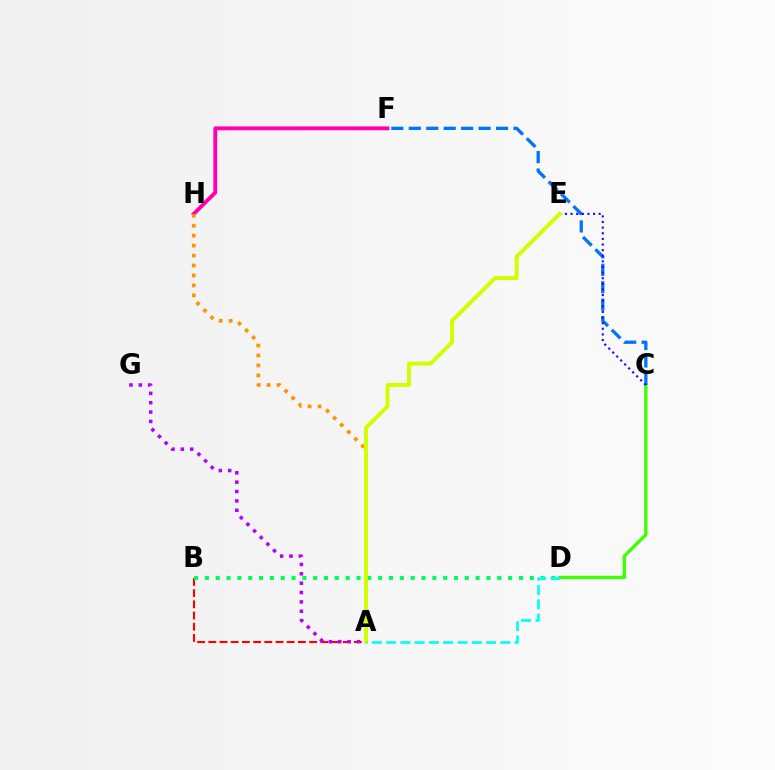{('A', 'B'): [{'color': '#ff0000', 'line_style': 'dashed', 'thickness': 1.52}], ('C', 'D'): [{'color': '#3dff00', 'line_style': 'solid', 'thickness': 2.4}], ('B', 'D'): [{'color': '#00ff5c', 'line_style': 'dotted', 'thickness': 2.94}], ('F', 'H'): [{'color': '#ff00ac', 'line_style': 'solid', 'thickness': 2.78}], ('A', 'G'): [{'color': '#b900ff', 'line_style': 'dotted', 'thickness': 2.54}], ('C', 'F'): [{'color': '#0074ff', 'line_style': 'dashed', 'thickness': 2.37}], ('C', 'E'): [{'color': '#2500ff', 'line_style': 'dotted', 'thickness': 1.53}], ('A', 'H'): [{'color': '#ff9400', 'line_style': 'dotted', 'thickness': 2.7}], ('A', 'E'): [{'color': '#d1ff00', 'line_style': 'solid', 'thickness': 2.88}], ('A', 'D'): [{'color': '#00fff6', 'line_style': 'dashed', 'thickness': 1.94}]}